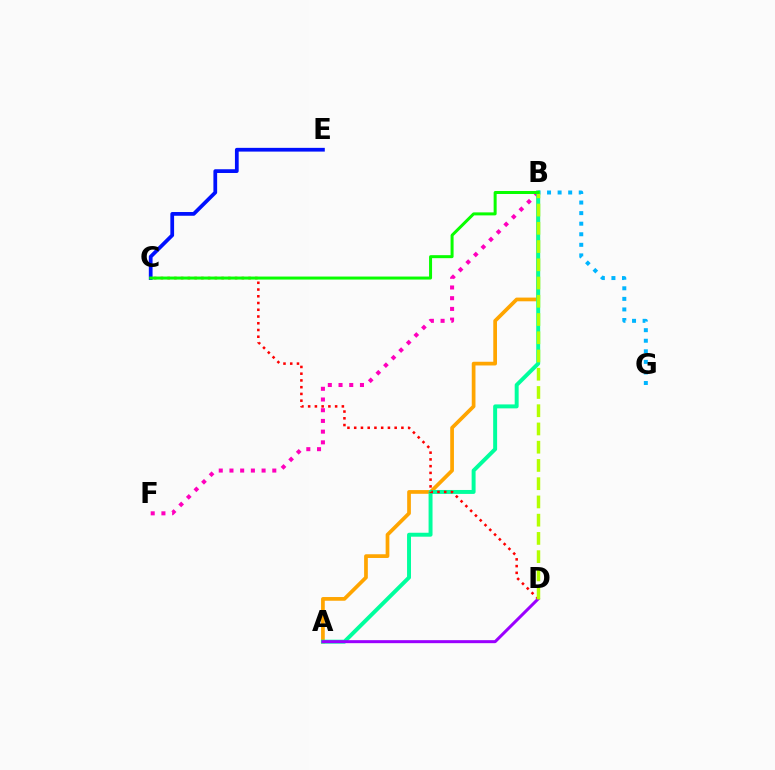{('C', 'E'): [{'color': '#0010ff', 'line_style': 'solid', 'thickness': 2.69}], ('A', 'B'): [{'color': '#ffa500', 'line_style': 'solid', 'thickness': 2.67}, {'color': '#00ff9d', 'line_style': 'solid', 'thickness': 2.84}], ('B', 'F'): [{'color': '#ff00bd', 'line_style': 'dotted', 'thickness': 2.91}], ('B', 'G'): [{'color': '#00b5ff', 'line_style': 'dotted', 'thickness': 2.87}], ('C', 'D'): [{'color': '#ff0000', 'line_style': 'dotted', 'thickness': 1.83}], ('A', 'D'): [{'color': '#9b00ff', 'line_style': 'solid', 'thickness': 2.16}], ('B', 'D'): [{'color': '#b3ff00', 'line_style': 'dashed', 'thickness': 2.48}], ('B', 'C'): [{'color': '#08ff00', 'line_style': 'solid', 'thickness': 2.16}]}